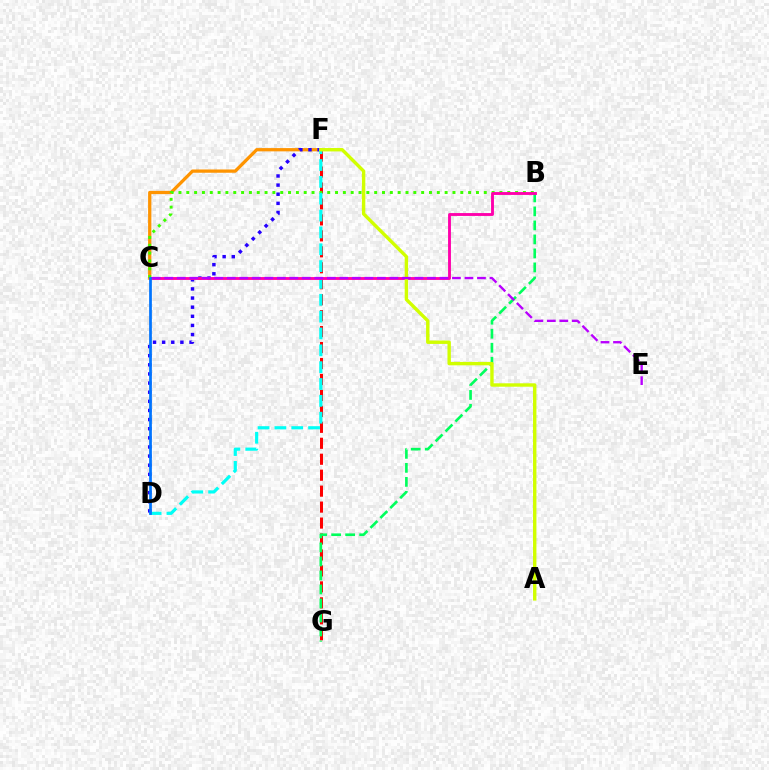{('F', 'G'): [{'color': '#ff0000', 'line_style': 'dashed', 'thickness': 2.17}], ('C', 'F'): [{'color': '#ff9400', 'line_style': 'solid', 'thickness': 2.35}], ('B', 'C'): [{'color': '#3dff00', 'line_style': 'dotted', 'thickness': 2.13}, {'color': '#ff00ac', 'line_style': 'solid', 'thickness': 2.06}], ('B', 'G'): [{'color': '#00ff5c', 'line_style': 'dashed', 'thickness': 1.9}], ('D', 'F'): [{'color': '#2500ff', 'line_style': 'dotted', 'thickness': 2.48}, {'color': '#00fff6', 'line_style': 'dashed', 'thickness': 2.29}], ('A', 'F'): [{'color': '#d1ff00', 'line_style': 'solid', 'thickness': 2.45}], ('C', 'E'): [{'color': '#b900ff', 'line_style': 'dashed', 'thickness': 1.7}], ('C', 'D'): [{'color': '#0074ff', 'line_style': 'solid', 'thickness': 1.97}]}